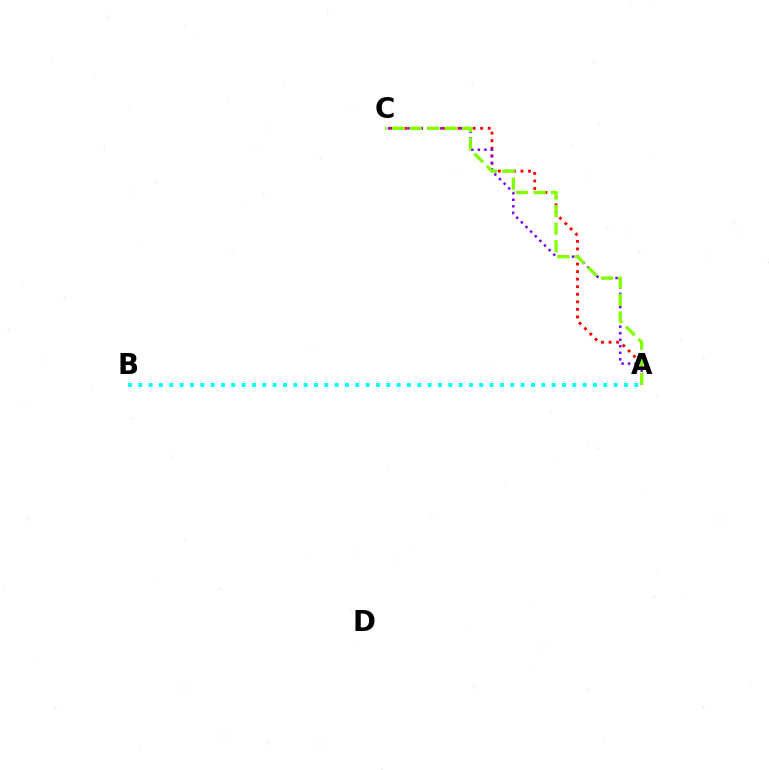{('A', 'C'): [{'color': '#ff0000', 'line_style': 'dotted', 'thickness': 2.05}, {'color': '#7200ff', 'line_style': 'dotted', 'thickness': 1.78}, {'color': '#84ff00', 'line_style': 'dashed', 'thickness': 2.39}], ('A', 'B'): [{'color': '#00fff6', 'line_style': 'dotted', 'thickness': 2.81}]}